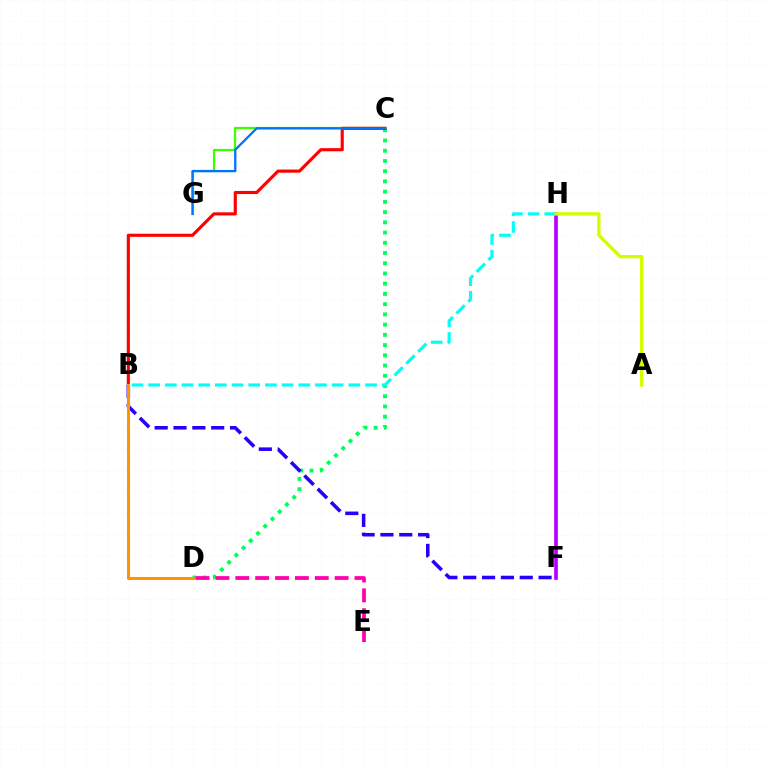{('C', 'G'): [{'color': '#3dff00', 'line_style': 'solid', 'thickness': 1.6}, {'color': '#0074ff', 'line_style': 'solid', 'thickness': 1.67}], ('C', 'D'): [{'color': '#00ff5c', 'line_style': 'dotted', 'thickness': 2.78}], ('D', 'E'): [{'color': '#ff00ac', 'line_style': 'dashed', 'thickness': 2.7}], ('B', 'C'): [{'color': '#ff0000', 'line_style': 'solid', 'thickness': 2.25}], ('F', 'H'): [{'color': '#b900ff', 'line_style': 'solid', 'thickness': 2.63}], ('B', 'F'): [{'color': '#2500ff', 'line_style': 'dashed', 'thickness': 2.56}], ('B', 'H'): [{'color': '#00fff6', 'line_style': 'dashed', 'thickness': 2.27}], ('B', 'D'): [{'color': '#ff9400', 'line_style': 'solid', 'thickness': 2.19}], ('A', 'H'): [{'color': '#d1ff00', 'line_style': 'solid', 'thickness': 2.38}]}